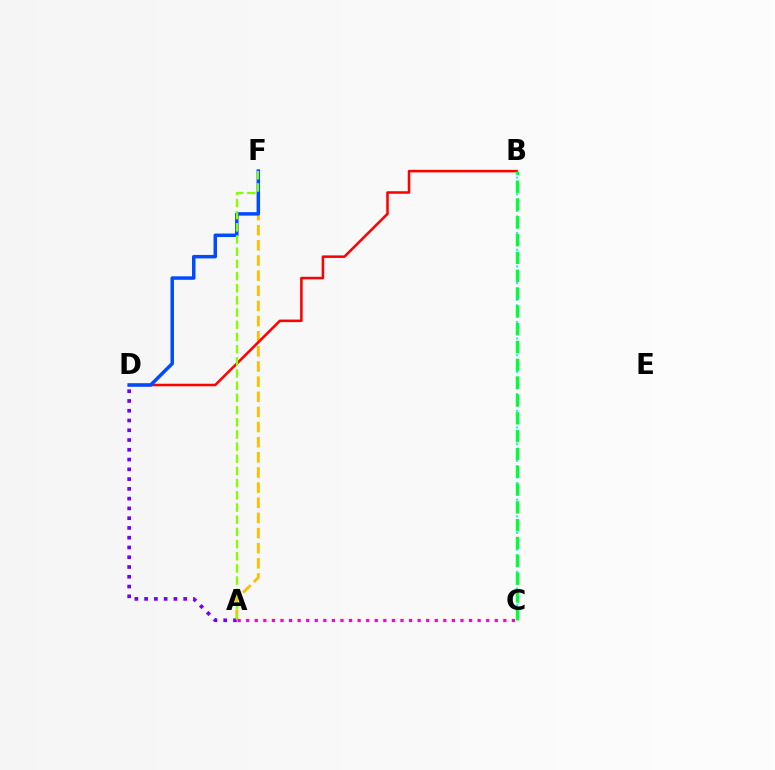{('B', 'C'): [{'color': '#00fff6', 'line_style': 'dotted', 'thickness': 1.51}, {'color': '#00ff39', 'line_style': 'dashed', 'thickness': 2.42}], ('A', 'F'): [{'color': '#ffbd00', 'line_style': 'dashed', 'thickness': 2.06}, {'color': '#84ff00', 'line_style': 'dashed', 'thickness': 1.65}], ('A', 'D'): [{'color': '#7200ff', 'line_style': 'dotted', 'thickness': 2.65}], ('B', 'D'): [{'color': '#ff0000', 'line_style': 'solid', 'thickness': 1.83}], ('D', 'F'): [{'color': '#004bff', 'line_style': 'solid', 'thickness': 2.51}], ('A', 'C'): [{'color': '#ff00cf', 'line_style': 'dotted', 'thickness': 2.33}]}